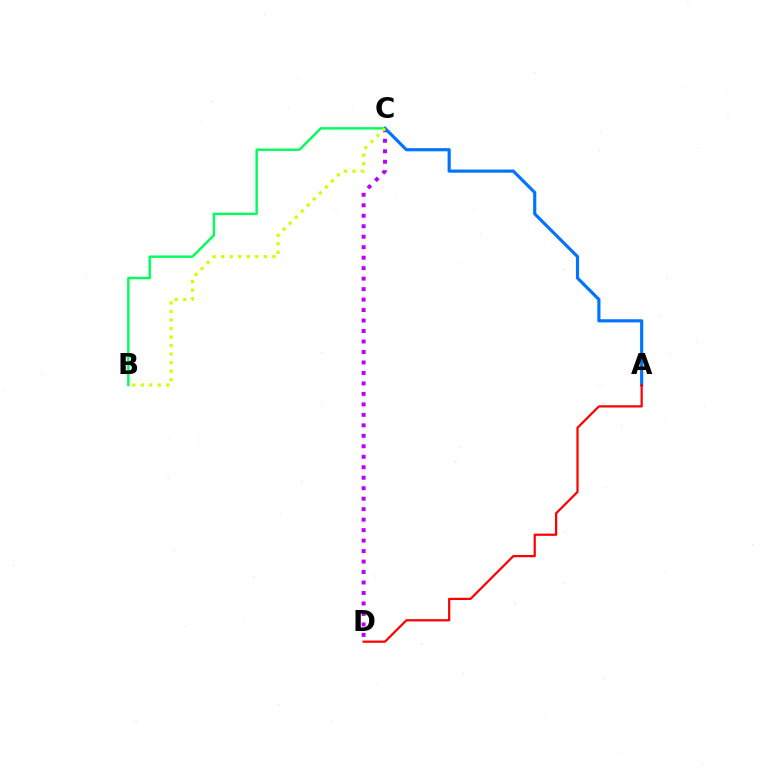{('C', 'D'): [{'color': '#b900ff', 'line_style': 'dotted', 'thickness': 2.85}], ('B', 'C'): [{'color': '#00ff5c', 'line_style': 'solid', 'thickness': 1.74}, {'color': '#d1ff00', 'line_style': 'dotted', 'thickness': 2.32}], ('A', 'C'): [{'color': '#0074ff', 'line_style': 'solid', 'thickness': 2.27}], ('A', 'D'): [{'color': '#ff0000', 'line_style': 'solid', 'thickness': 1.6}]}